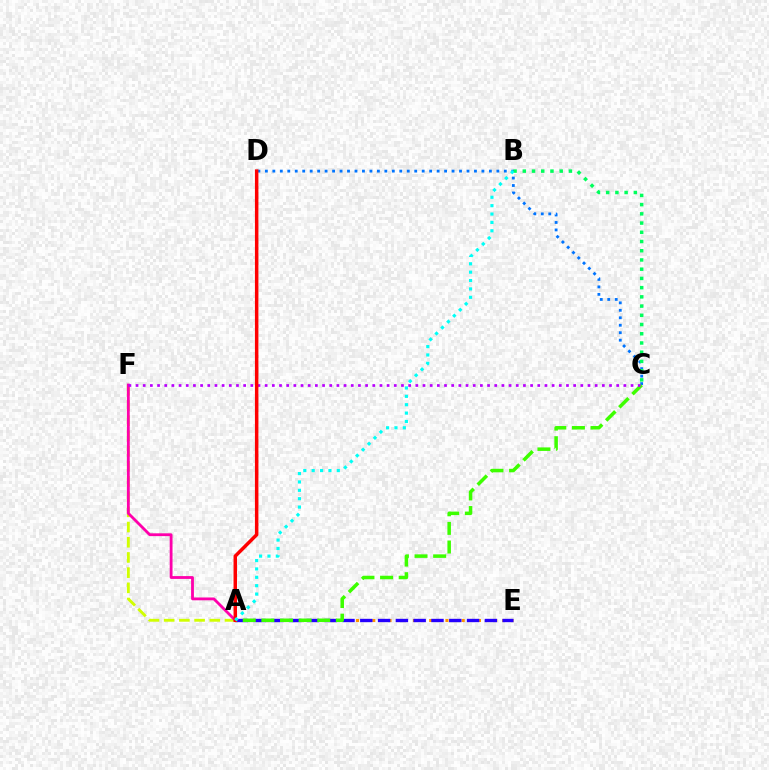{('A', 'E'): [{'color': '#ff9400', 'line_style': 'dotted', 'thickness': 2.21}, {'color': '#2500ff', 'line_style': 'dashed', 'thickness': 2.42}], ('A', 'F'): [{'color': '#d1ff00', 'line_style': 'dashed', 'thickness': 2.06}, {'color': '#ff00ac', 'line_style': 'solid', 'thickness': 2.03}], ('C', 'D'): [{'color': '#0074ff', 'line_style': 'dotted', 'thickness': 2.03}], ('B', 'C'): [{'color': '#00ff5c', 'line_style': 'dotted', 'thickness': 2.51}], ('A', 'C'): [{'color': '#3dff00', 'line_style': 'dashed', 'thickness': 2.53}], ('C', 'F'): [{'color': '#b900ff', 'line_style': 'dotted', 'thickness': 1.95}], ('A', 'D'): [{'color': '#ff0000', 'line_style': 'solid', 'thickness': 2.51}], ('A', 'B'): [{'color': '#00fff6', 'line_style': 'dotted', 'thickness': 2.28}]}